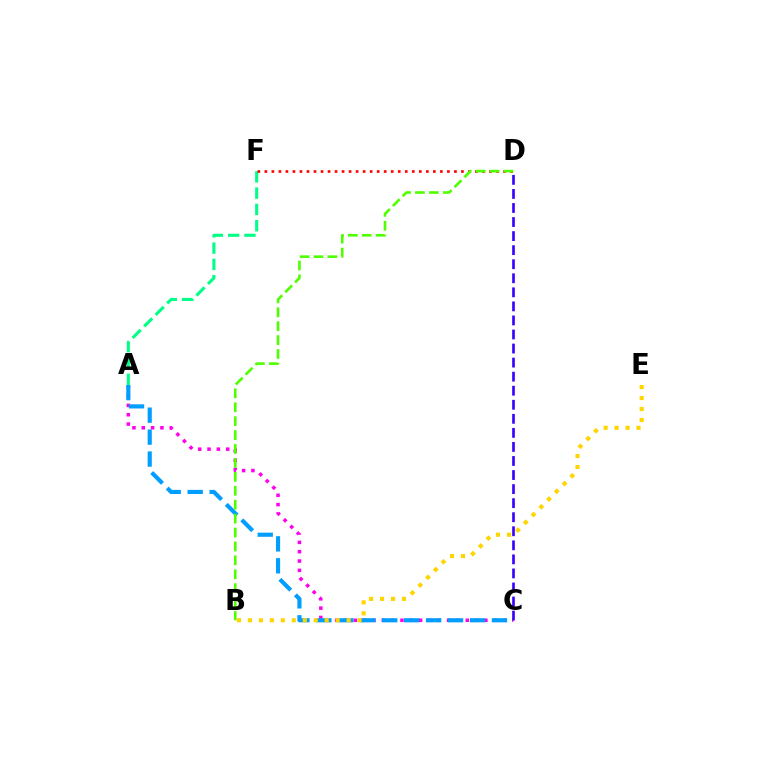{('A', 'F'): [{'color': '#00ff86', 'line_style': 'dashed', 'thickness': 2.21}], ('A', 'C'): [{'color': '#ff00ed', 'line_style': 'dotted', 'thickness': 2.53}, {'color': '#009eff', 'line_style': 'dashed', 'thickness': 2.98}], ('D', 'F'): [{'color': '#ff0000', 'line_style': 'dotted', 'thickness': 1.91}], ('C', 'D'): [{'color': '#3700ff', 'line_style': 'dashed', 'thickness': 1.91}], ('B', 'E'): [{'color': '#ffd500', 'line_style': 'dotted', 'thickness': 2.98}], ('B', 'D'): [{'color': '#4fff00', 'line_style': 'dashed', 'thickness': 1.89}]}